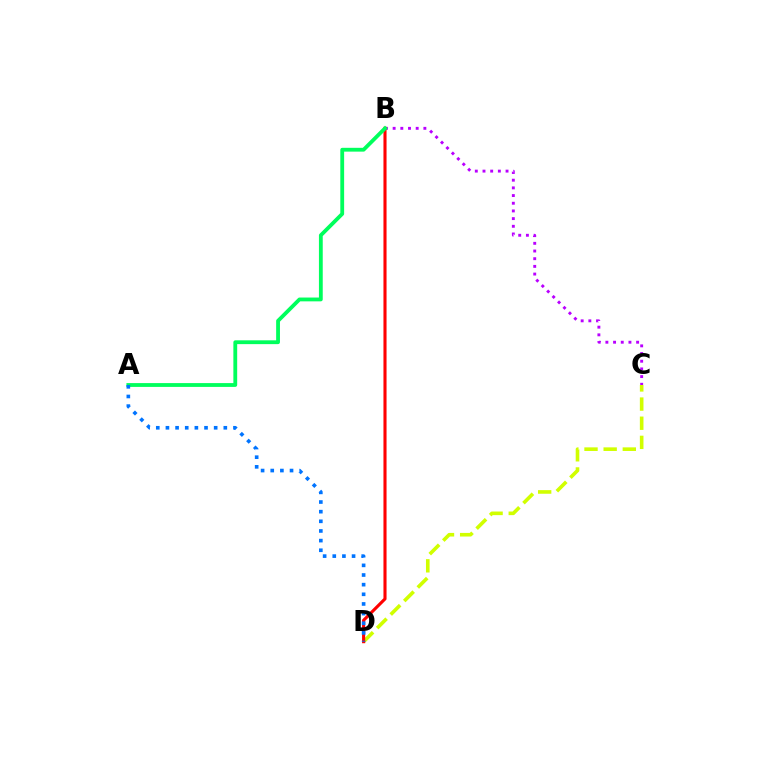{('B', 'C'): [{'color': '#b900ff', 'line_style': 'dotted', 'thickness': 2.09}], ('C', 'D'): [{'color': '#d1ff00', 'line_style': 'dashed', 'thickness': 2.6}], ('B', 'D'): [{'color': '#ff0000', 'line_style': 'solid', 'thickness': 2.23}], ('A', 'B'): [{'color': '#00ff5c', 'line_style': 'solid', 'thickness': 2.74}], ('A', 'D'): [{'color': '#0074ff', 'line_style': 'dotted', 'thickness': 2.62}]}